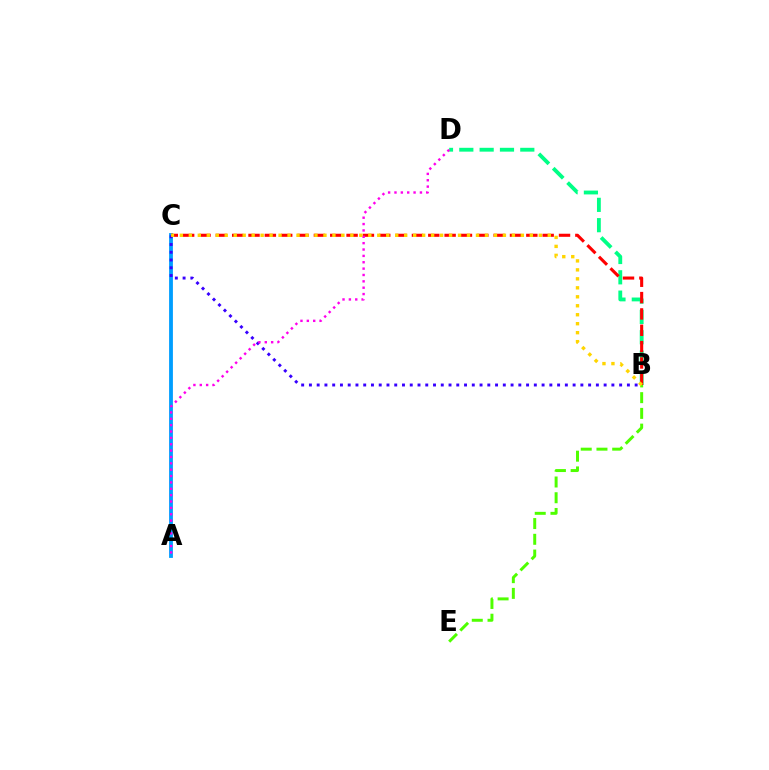{('B', 'D'): [{'color': '#00ff86', 'line_style': 'dashed', 'thickness': 2.76}], ('A', 'C'): [{'color': '#009eff', 'line_style': 'solid', 'thickness': 2.75}], ('B', 'C'): [{'color': '#ff0000', 'line_style': 'dashed', 'thickness': 2.22}, {'color': '#3700ff', 'line_style': 'dotted', 'thickness': 2.11}, {'color': '#ffd500', 'line_style': 'dotted', 'thickness': 2.44}], ('B', 'E'): [{'color': '#4fff00', 'line_style': 'dashed', 'thickness': 2.14}], ('A', 'D'): [{'color': '#ff00ed', 'line_style': 'dotted', 'thickness': 1.73}]}